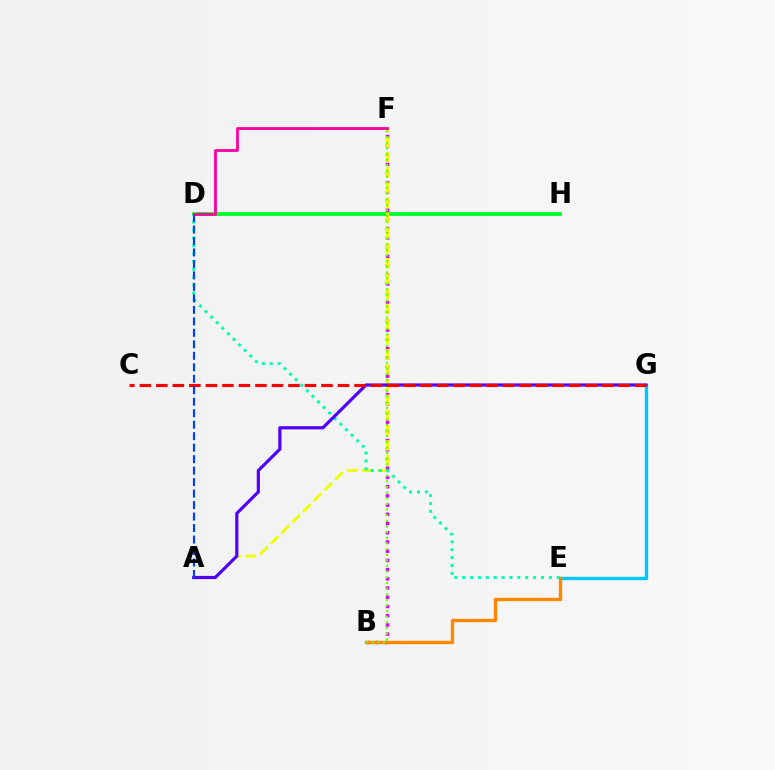{('E', 'G'): [{'color': '#00c7ff', 'line_style': 'solid', 'thickness': 2.44}], ('D', 'H'): [{'color': '#00ff27', 'line_style': 'solid', 'thickness': 2.73}], ('B', 'F'): [{'color': '#d600ff', 'line_style': 'dotted', 'thickness': 2.5}, {'color': '#66ff00', 'line_style': 'dotted', 'thickness': 1.53}], ('A', 'F'): [{'color': '#eeff00', 'line_style': 'dashed', 'thickness': 2.06}], ('B', 'E'): [{'color': '#ff8800', 'line_style': 'solid', 'thickness': 2.43}], ('D', 'E'): [{'color': '#00ffaf', 'line_style': 'dotted', 'thickness': 2.14}], ('A', 'G'): [{'color': '#4f00ff', 'line_style': 'solid', 'thickness': 2.29}], ('C', 'G'): [{'color': '#ff0000', 'line_style': 'dashed', 'thickness': 2.24}], ('A', 'D'): [{'color': '#003fff', 'line_style': 'dashed', 'thickness': 1.56}], ('D', 'F'): [{'color': '#ff00a0', 'line_style': 'solid', 'thickness': 2.01}]}